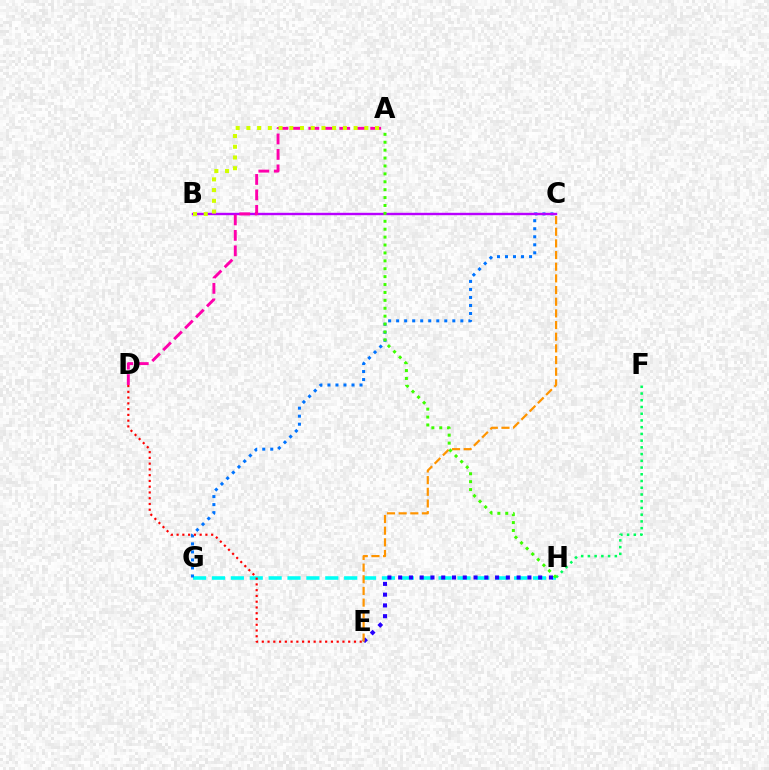{('G', 'H'): [{'color': '#00fff6', 'line_style': 'dashed', 'thickness': 2.57}], ('C', 'G'): [{'color': '#0074ff', 'line_style': 'dotted', 'thickness': 2.18}], ('B', 'C'): [{'color': '#b900ff', 'line_style': 'solid', 'thickness': 1.73}], ('E', 'H'): [{'color': '#2500ff', 'line_style': 'dotted', 'thickness': 2.93}], ('C', 'E'): [{'color': '#ff9400', 'line_style': 'dashed', 'thickness': 1.58}], ('A', 'D'): [{'color': '#ff00ac', 'line_style': 'dashed', 'thickness': 2.1}], ('F', 'H'): [{'color': '#00ff5c', 'line_style': 'dotted', 'thickness': 1.83}], ('A', 'H'): [{'color': '#3dff00', 'line_style': 'dotted', 'thickness': 2.15}], ('A', 'B'): [{'color': '#d1ff00', 'line_style': 'dotted', 'thickness': 2.91}], ('D', 'E'): [{'color': '#ff0000', 'line_style': 'dotted', 'thickness': 1.57}]}